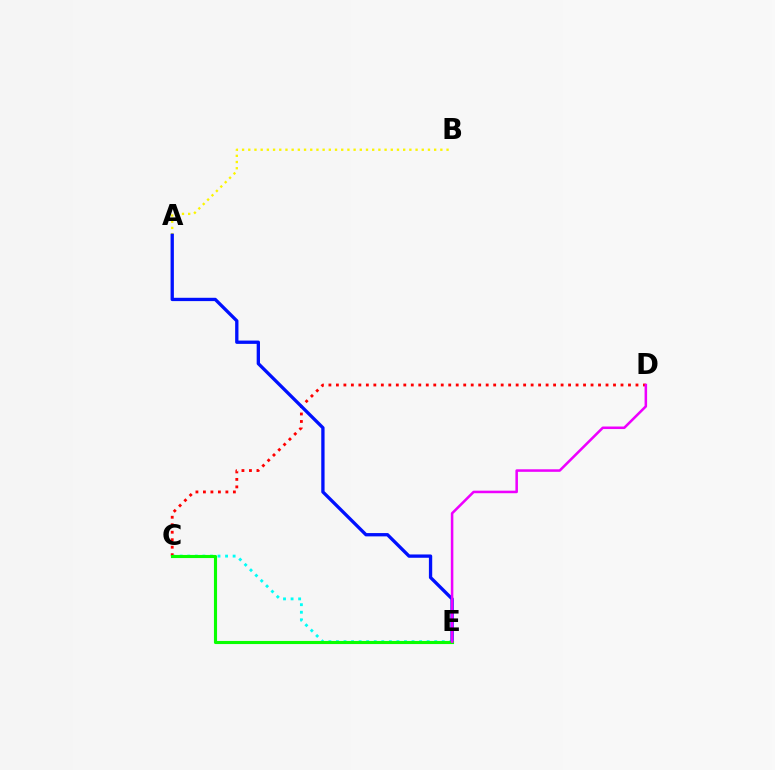{('C', 'E'): [{'color': '#00fff6', 'line_style': 'dotted', 'thickness': 2.05}, {'color': '#08ff00', 'line_style': 'solid', 'thickness': 2.24}], ('A', 'B'): [{'color': '#fcf500', 'line_style': 'dotted', 'thickness': 1.68}], ('C', 'D'): [{'color': '#ff0000', 'line_style': 'dotted', 'thickness': 2.03}], ('A', 'E'): [{'color': '#0010ff', 'line_style': 'solid', 'thickness': 2.38}], ('D', 'E'): [{'color': '#ee00ff', 'line_style': 'solid', 'thickness': 1.83}]}